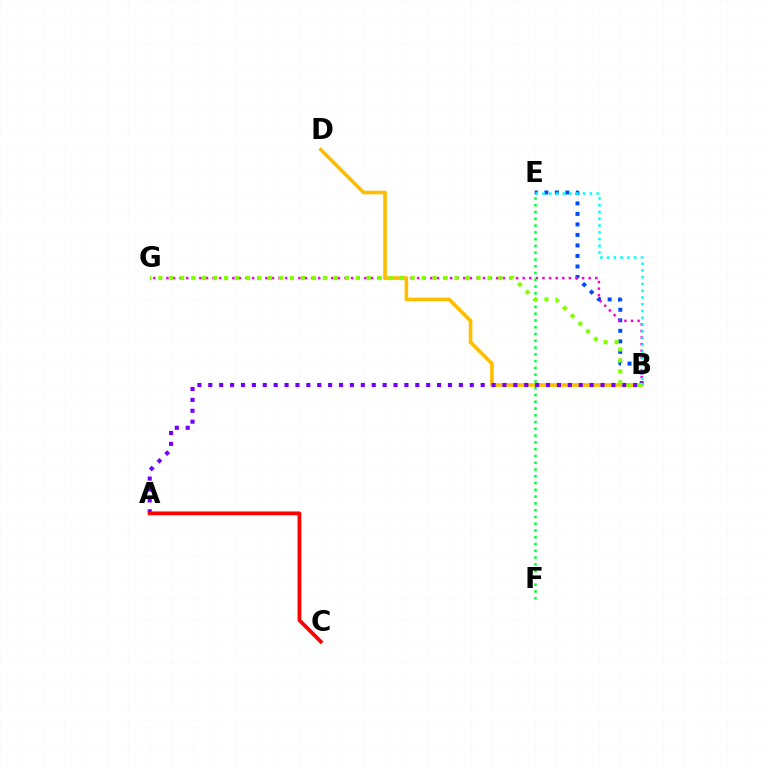{('B', 'E'): [{'color': '#004bff', 'line_style': 'dotted', 'thickness': 2.86}, {'color': '#00fff6', 'line_style': 'dotted', 'thickness': 1.84}], ('B', 'G'): [{'color': '#ff00cf', 'line_style': 'dotted', 'thickness': 1.79}, {'color': '#84ff00', 'line_style': 'dotted', 'thickness': 2.98}], ('B', 'D'): [{'color': '#ffbd00', 'line_style': 'solid', 'thickness': 2.62}], ('A', 'B'): [{'color': '#7200ff', 'line_style': 'dotted', 'thickness': 2.96}], ('E', 'F'): [{'color': '#00ff39', 'line_style': 'dotted', 'thickness': 1.84}], ('A', 'C'): [{'color': '#ff0000', 'line_style': 'solid', 'thickness': 2.71}]}